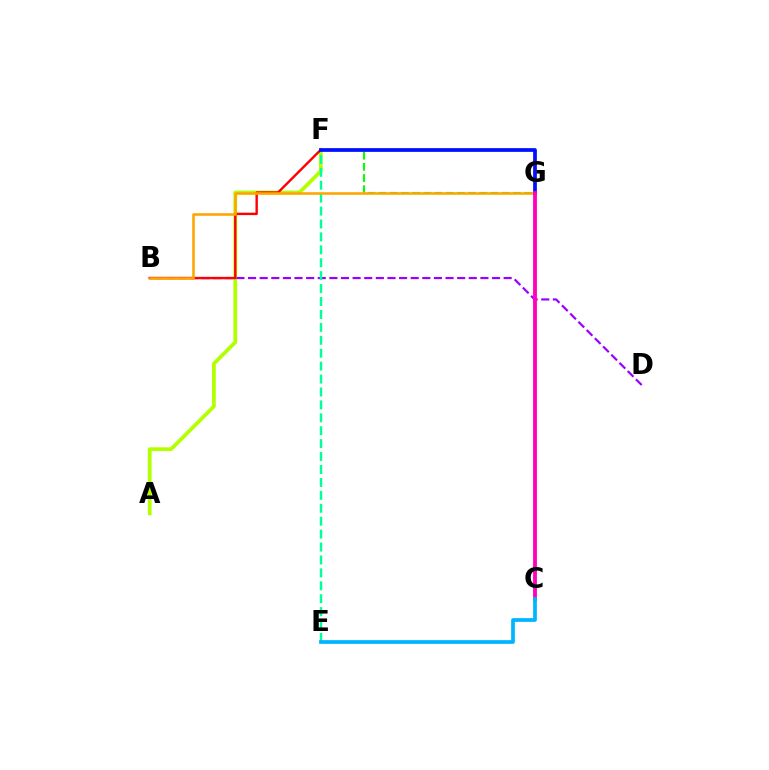{('F', 'G'): [{'color': '#08ff00', 'line_style': 'dashed', 'thickness': 1.52}, {'color': '#0010ff', 'line_style': 'solid', 'thickness': 2.68}], ('A', 'F'): [{'color': '#b3ff00', 'line_style': 'solid', 'thickness': 2.7}], ('B', 'D'): [{'color': '#9b00ff', 'line_style': 'dashed', 'thickness': 1.58}], ('B', 'F'): [{'color': '#ff0000', 'line_style': 'solid', 'thickness': 1.73}], ('E', 'F'): [{'color': '#00ff9d', 'line_style': 'dashed', 'thickness': 1.76}], ('B', 'G'): [{'color': '#ffa500', 'line_style': 'solid', 'thickness': 1.84}], ('C', 'G'): [{'color': '#ff00bd', 'line_style': 'solid', 'thickness': 2.75}], ('C', 'E'): [{'color': '#00b5ff', 'line_style': 'solid', 'thickness': 2.68}]}